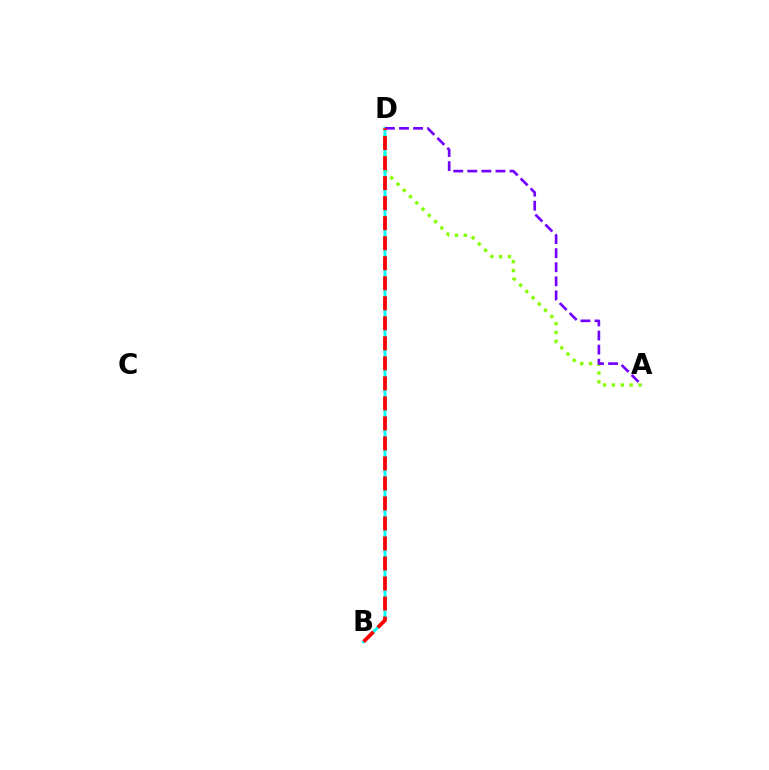{('A', 'D'): [{'color': '#84ff00', 'line_style': 'dotted', 'thickness': 2.4}, {'color': '#7200ff', 'line_style': 'dashed', 'thickness': 1.91}], ('B', 'D'): [{'color': '#00fff6', 'line_style': 'solid', 'thickness': 2.14}, {'color': '#ff0000', 'line_style': 'dashed', 'thickness': 2.72}]}